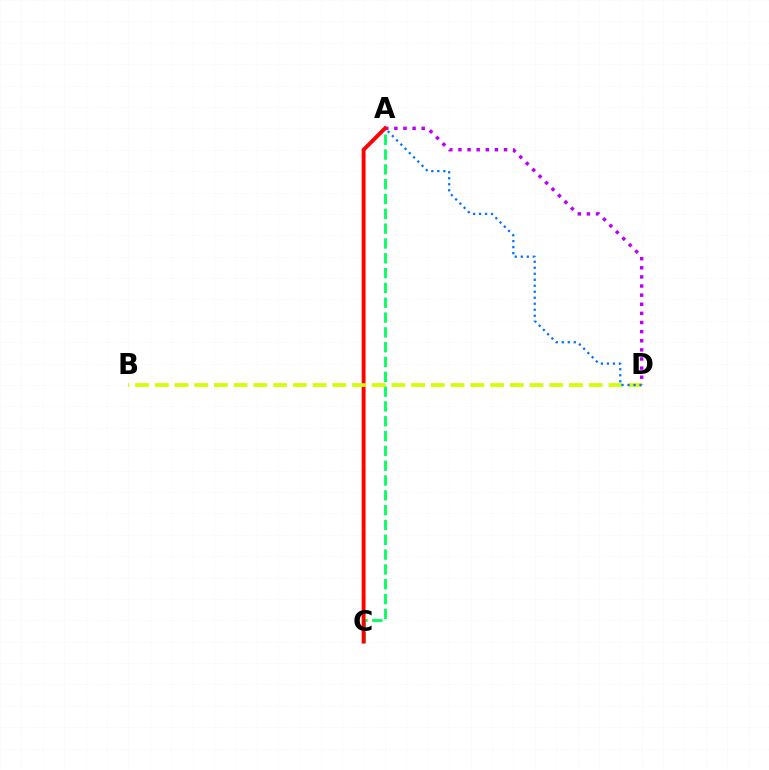{('A', 'C'): [{'color': '#00ff5c', 'line_style': 'dashed', 'thickness': 2.01}, {'color': '#ff0000', 'line_style': 'solid', 'thickness': 2.8}], ('A', 'D'): [{'color': '#b900ff', 'line_style': 'dotted', 'thickness': 2.48}, {'color': '#0074ff', 'line_style': 'dotted', 'thickness': 1.63}], ('B', 'D'): [{'color': '#d1ff00', 'line_style': 'dashed', 'thickness': 2.68}]}